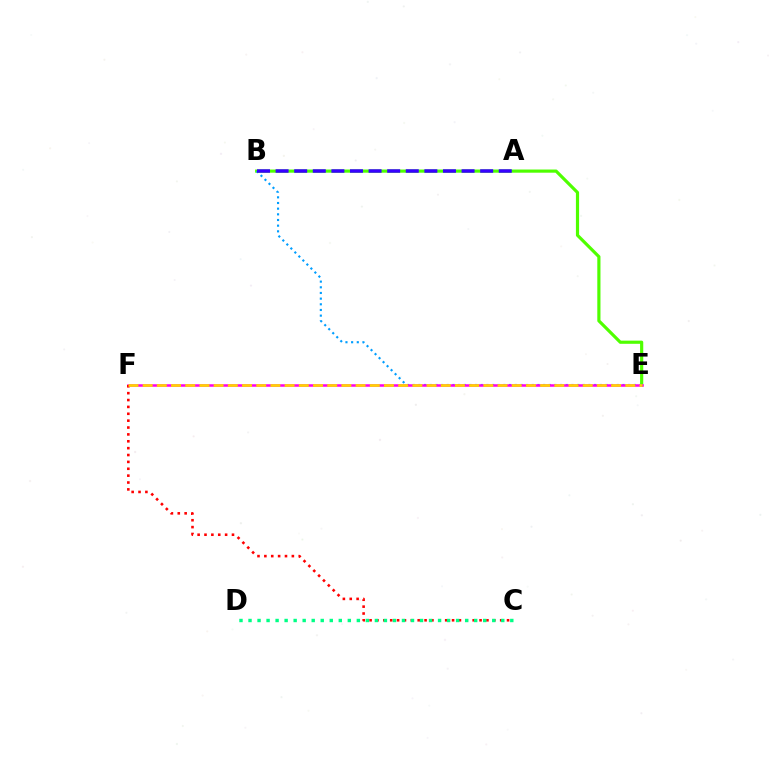{('B', 'E'): [{'color': '#4fff00', 'line_style': 'solid', 'thickness': 2.28}, {'color': '#009eff', 'line_style': 'dotted', 'thickness': 1.54}], ('E', 'F'): [{'color': '#ff00ed', 'line_style': 'solid', 'thickness': 1.82}, {'color': '#ffd500', 'line_style': 'dashed', 'thickness': 1.93}], ('A', 'B'): [{'color': '#3700ff', 'line_style': 'dashed', 'thickness': 2.53}], ('C', 'F'): [{'color': '#ff0000', 'line_style': 'dotted', 'thickness': 1.87}], ('C', 'D'): [{'color': '#00ff86', 'line_style': 'dotted', 'thickness': 2.45}]}